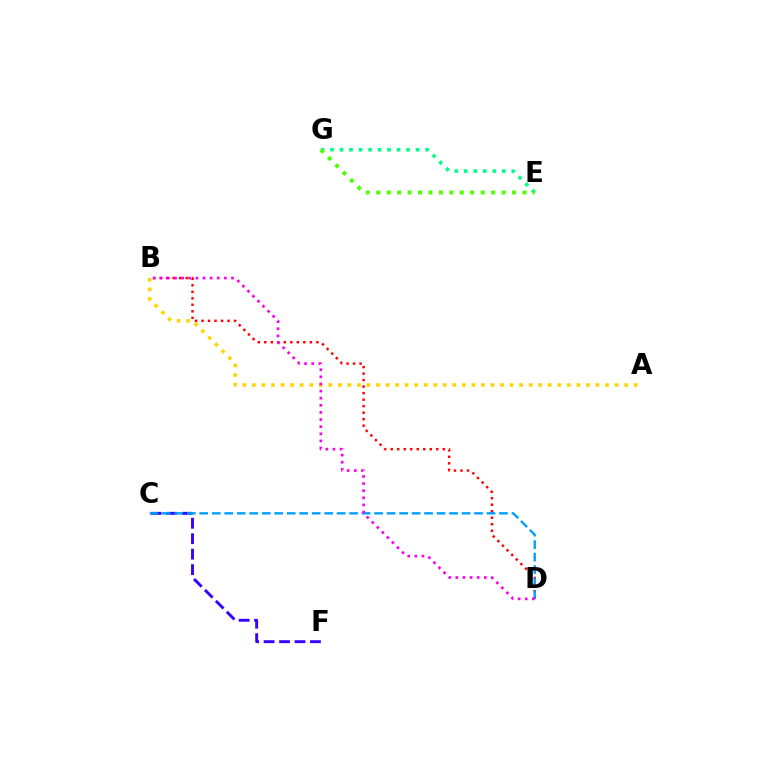{('C', 'F'): [{'color': '#3700ff', 'line_style': 'dashed', 'thickness': 2.1}], ('B', 'D'): [{'color': '#ff0000', 'line_style': 'dotted', 'thickness': 1.77}, {'color': '#ff00ed', 'line_style': 'dotted', 'thickness': 1.93}], ('A', 'B'): [{'color': '#ffd500', 'line_style': 'dotted', 'thickness': 2.59}], ('E', 'G'): [{'color': '#00ff86', 'line_style': 'dotted', 'thickness': 2.58}, {'color': '#4fff00', 'line_style': 'dotted', 'thickness': 2.84}], ('C', 'D'): [{'color': '#009eff', 'line_style': 'dashed', 'thickness': 1.7}]}